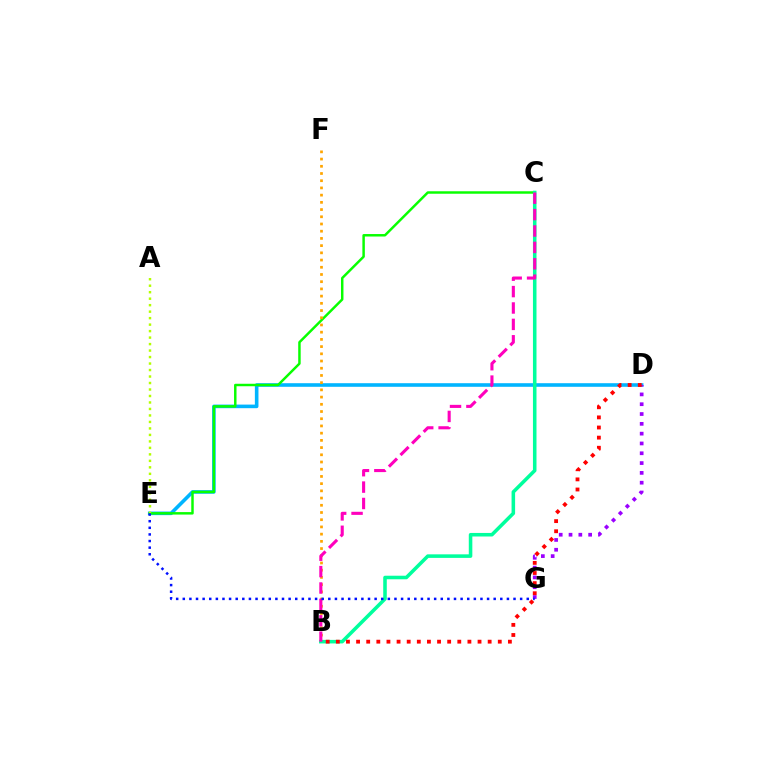{('D', 'E'): [{'color': '#00b5ff', 'line_style': 'solid', 'thickness': 2.59}], ('C', 'E'): [{'color': '#08ff00', 'line_style': 'solid', 'thickness': 1.78}], ('D', 'G'): [{'color': '#9b00ff', 'line_style': 'dotted', 'thickness': 2.67}], ('B', 'F'): [{'color': '#ffa500', 'line_style': 'dotted', 'thickness': 1.96}], ('B', 'C'): [{'color': '#00ff9d', 'line_style': 'solid', 'thickness': 2.56}, {'color': '#ff00bd', 'line_style': 'dashed', 'thickness': 2.23}], ('A', 'E'): [{'color': '#b3ff00', 'line_style': 'dotted', 'thickness': 1.76}], ('B', 'D'): [{'color': '#ff0000', 'line_style': 'dotted', 'thickness': 2.75}], ('E', 'G'): [{'color': '#0010ff', 'line_style': 'dotted', 'thickness': 1.8}]}